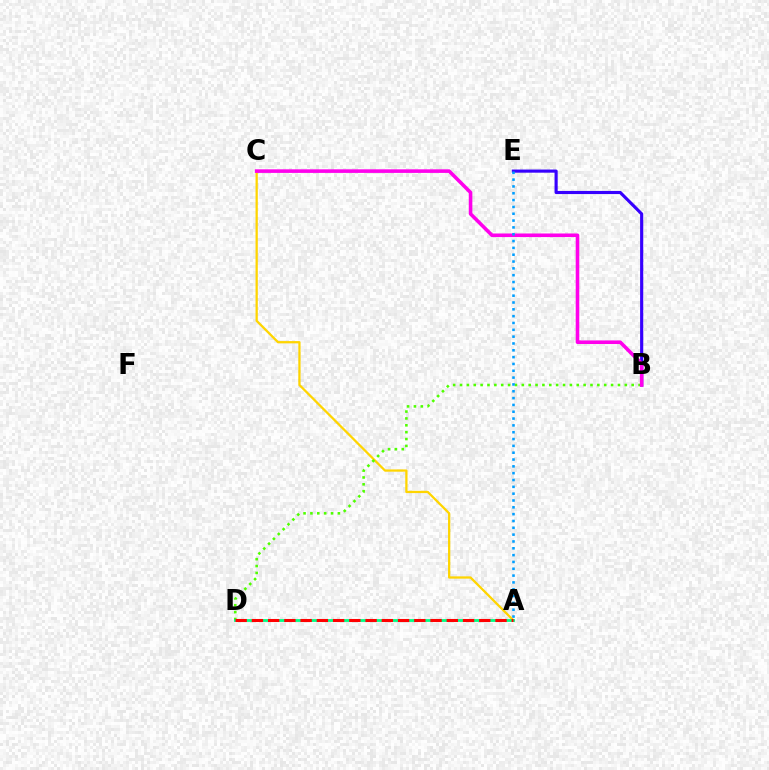{('B', 'E'): [{'color': '#3700ff', 'line_style': 'solid', 'thickness': 2.26}], ('A', 'C'): [{'color': '#ffd500', 'line_style': 'solid', 'thickness': 1.63}], ('B', 'D'): [{'color': '#4fff00', 'line_style': 'dotted', 'thickness': 1.87}], ('A', 'D'): [{'color': '#00ff86', 'line_style': 'solid', 'thickness': 2.03}, {'color': '#ff0000', 'line_style': 'dashed', 'thickness': 2.21}], ('B', 'C'): [{'color': '#ff00ed', 'line_style': 'solid', 'thickness': 2.58}], ('A', 'E'): [{'color': '#009eff', 'line_style': 'dotted', 'thickness': 1.85}]}